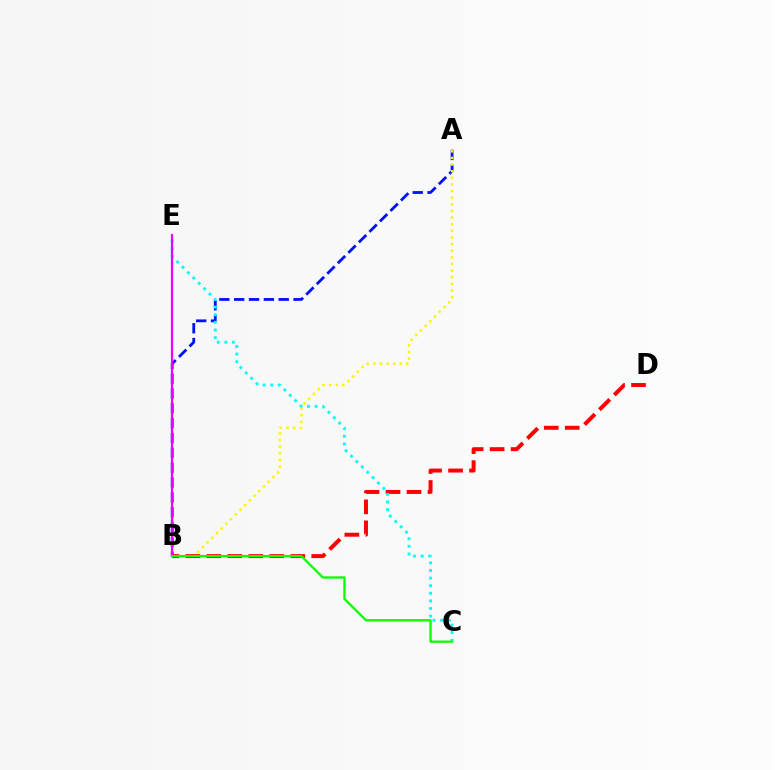{('A', 'B'): [{'color': '#0010ff', 'line_style': 'dashed', 'thickness': 2.02}, {'color': '#fcf500', 'line_style': 'dotted', 'thickness': 1.8}], ('B', 'D'): [{'color': '#ff0000', 'line_style': 'dashed', 'thickness': 2.85}], ('C', 'E'): [{'color': '#00fff6', 'line_style': 'dotted', 'thickness': 2.07}], ('B', 'E'): [{'color': '#ee00ff', 'line_style': 'solid', 'thickness': 1.59}], ('B', 'C'): [{'color': '#08ff00', 'line_style': 'solid', 'thickness': 1.66}]}